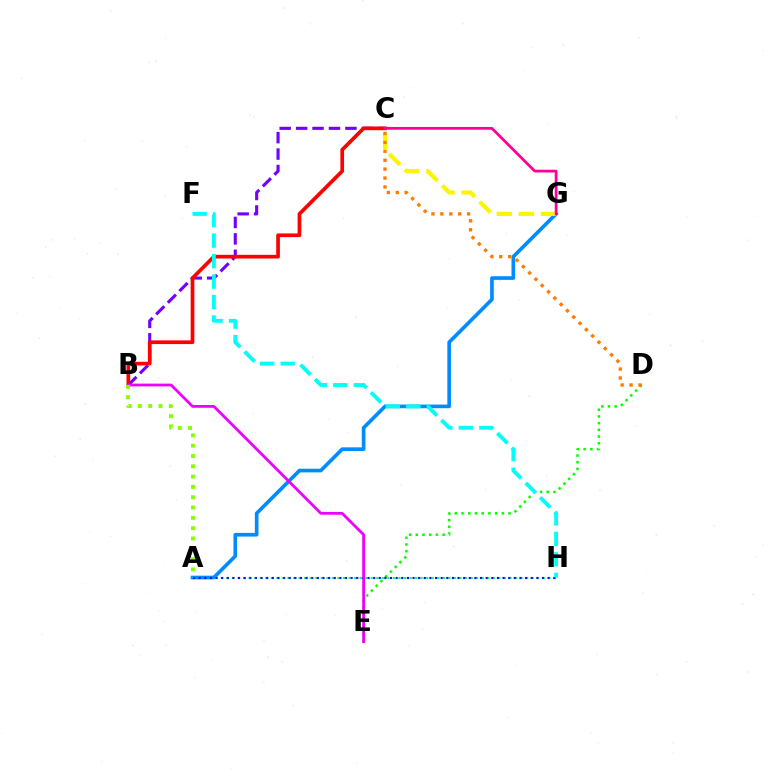{('B', 'C'): [{'color': '#7200ff', 'line_style': 'dashed', 'thickness': 2.23}, {'color': '#ff0000', 'line_style': 'solid', 'thickness': 2.65}], ('A', 'H'): [{'color': '#00ff74', 'line_style': 'dotted', 'thickness': 1.51}, {'color': '#0010ff', 'line_style': 'dotted', 'thickness': 1.53}], ('A', 'G'): [{'color': '#008cff', 'line_style': 'solid', 'thickness': 2.63}], ('D', 'E'): [{'color': '#08ff00', 'line_style': 'dotted', 'thickness': 1.82}], ('F', 'H'): [{'color': '#00fff6', 'line_style': 'dashed', 'thickness': 2.78}], ('C', 'G'): [{'color': '#fcf500', 'line_style': 'dashed', 'thickness': 2.99}, {'color': '#ff0094', 'line_style': 'solid', 'thickness': 1.98}], ('B', 'E'): [{'color': '#ee00ff', 'line_style': 'solid', 'thickness': 2.0}], ('A', 'B'): [{'color': '#84ff00', 'line_style': 'dotted', 'thickness': 2.8}], ('C', 'D'): [{'color': '#ff7c00', 'line_style': 'dotted', 'thickness': 2.42}]}